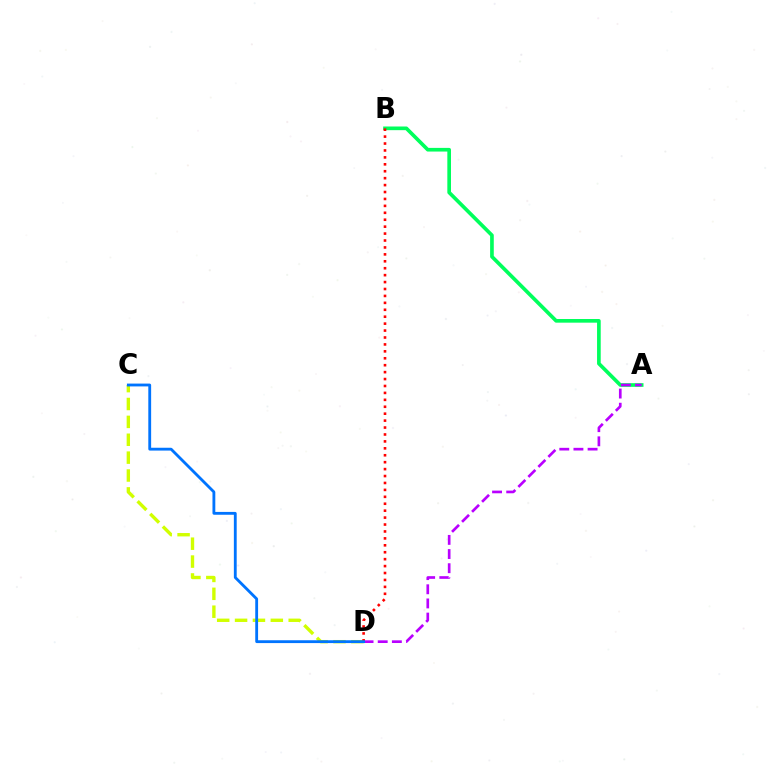{('A', 'B'): [{'color': '#00ff5c', 'line_style': 'solid', 'thickness': 2.64}], ('C', 'D'): [{'color': '#d1ff00', 'line_style': 'dashed', 'thickness': 2.43}, {'color': '#0074ff', 'line_style': 'solid', 'thickness': 2.04}], ('A', 'D'): [{'color': '#b900ff', 'line_style': 'dashed', 'thickness': 1.92}], ('B', 'D'): [{'color': '#ff0000', 'line_style': 'dotted', 'thickness': 1.88}]}